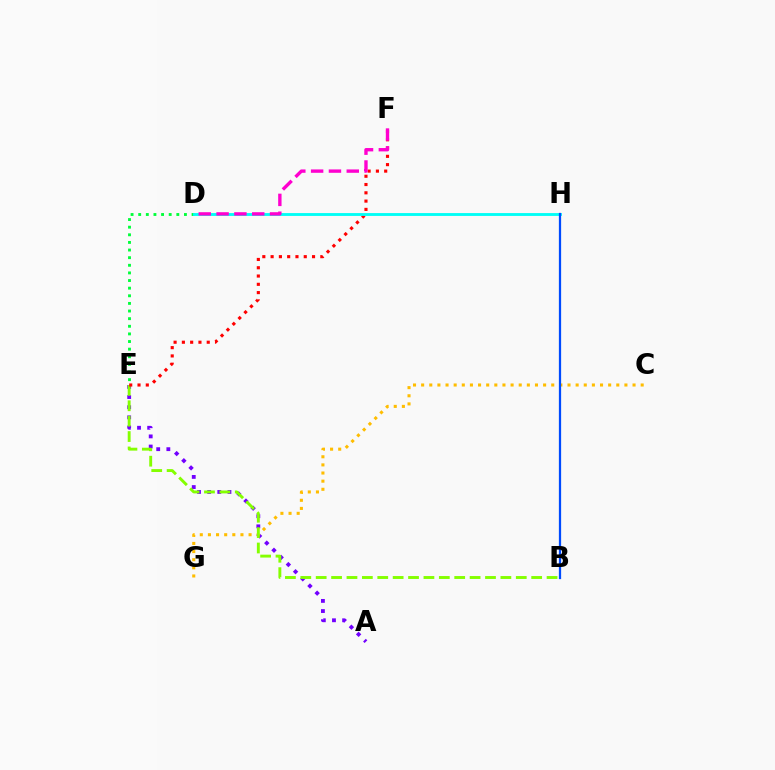{('A', 'E'): [{'color': '#7200ff', 'line_style': 'dotted', 'thickness': 2.76}], ('C', 'G'): [{'color': '#ffbd00', 'line_style': 'dotted', 'thickness': 2.21}], ('B', 'E'): [{'color': '#84ff00', 'line_style': 'dashed', 'thickness': 2.09}], ('D', 'E'): [{'color': '#00ff39', 'line_style': 'dotted', 'thickness': 2.07}], ('E', 'F'): [{'color': '#ff0000', 'line_style': 'dotted', 'thickness': 2.25}], ('D', 'H'): [{'color': '#00fff6', 'line_style': 'solid', 'thickness': 2.05}], ('D', 'F'): [{'color': '#ff00cf', 'line_style': 'dashed', 'thickness': 2.42}], ('B', 'H'): [{'color': '#004bff', 'line_style': 'solid', 'thickness': 1.62}]}